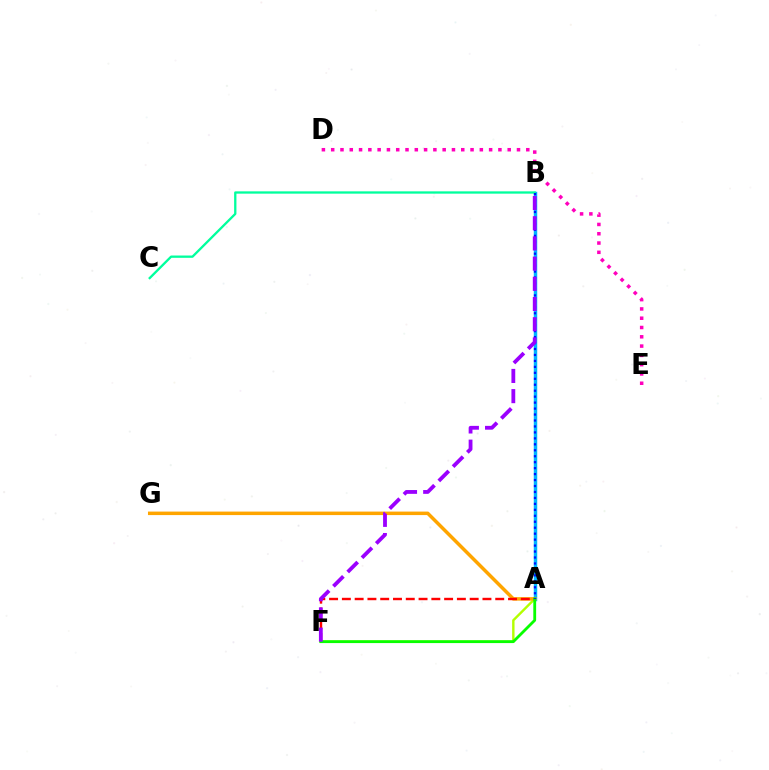{('A', 'B'): [{'color': '#00b5ff', 'line_style': 'solid', 'thickness': 2.49}, {'color': '#0010ff', 'line_style': 'dotted', 'thickness': 1.62}], ('A', 'F'): [{'color': '#b3ff00', 'line_style': 'solid', 'thickness': 1.73}, {'color': '#ff0000', 'line_style': 'dashed', 'thickness': 1.74}, {'color': '#08ff00', 'line_style': 'solid', 'thickness': 2.03}], ('A', 'G'): [{'color': '#ffa500', 'line_style': 'solid', 'thickness': 2.52}], ('D', 'E'): [{'color': '#ff00bd', 'line_style': 'dotted', 'thickness': 2.52}], ('B', 'C'): [{'color': '#00ff9d', 'line_style': 'solid', 'thickness': 1.66}], ('B', 'F'): [{'color': '#9b00ff', 'line_style': 'dashed', 'thickness': 2.74}]}